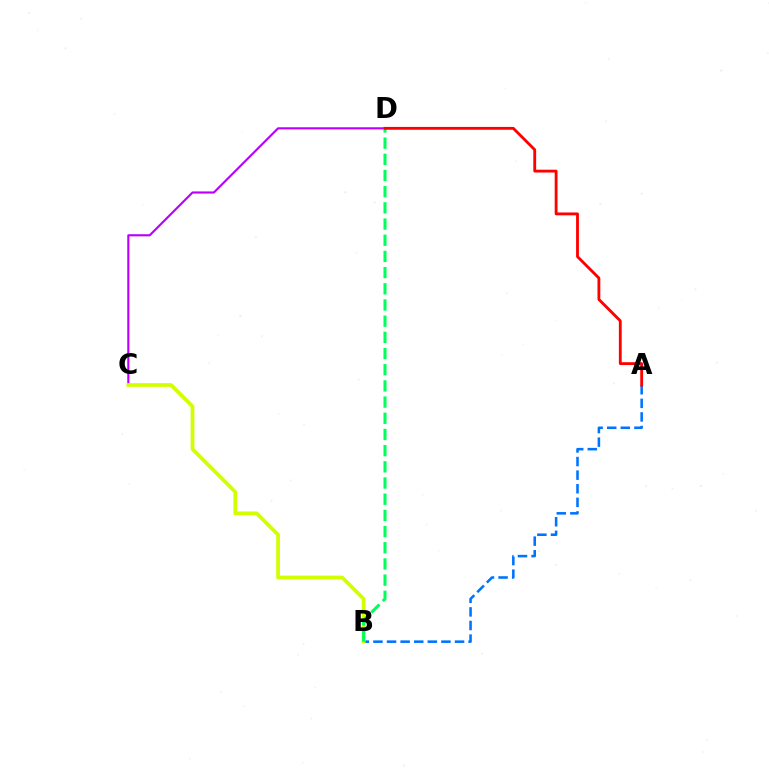{('C', 'D'): [{'color': '#b900ff', 'line_style': 'solid', 'thickness': 1.54}], ('A', 'B'): [{'color': '#0074ff', 'line_style': 'dashed', 'thickness': 1.85}], ('B', 'C'): [{'color': '#d1ff00', 'line_style': 'solid', 'thickness': 2.68}], ('B', 'D'): [{'color': '#00ff5c', 'line_style': 'dashed', 'thickness': 2.2}], ('A', 'D'): [{'color': '#ff0000', 'line_style': 'solid', 'thickness': 2.04}]}